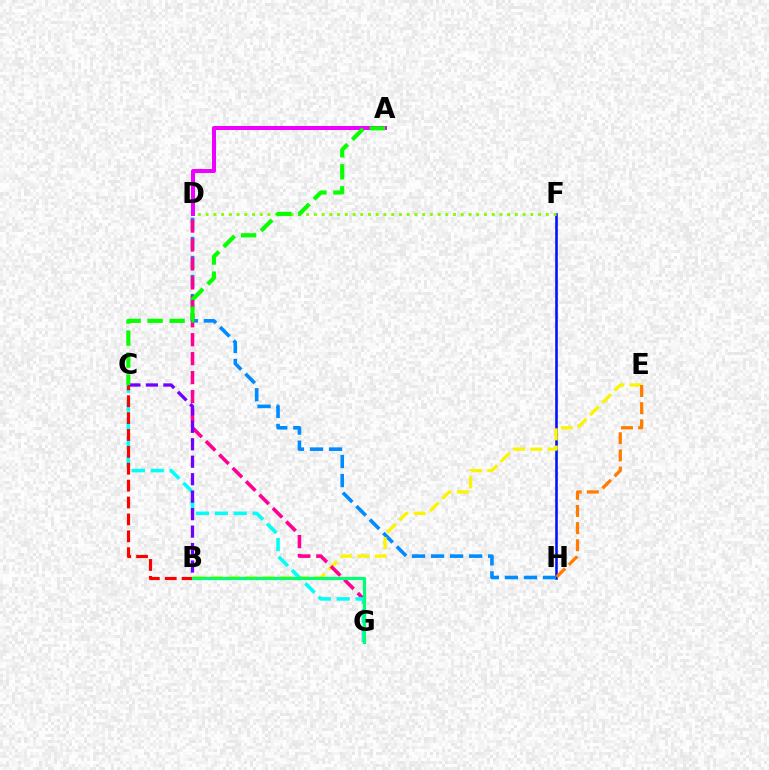{('F', 'H'): [{'color': '#0010ff', 'line_style': 'solid', 'thickness': 1.86}], ('D', 'H'): [{'color': '#008cff', 'line_style': 'dashed', 'thickness': 2.59}], ('B', 'E'): [{'color': '#fcf500', 'line_style': 'dashed', 'thickness': 2.35}], ('D', 'G'): [{'color': '#ff0094', 'line_style': 'dashed', 'thickness': 2.57}], ('C', 'G'): [{'color': '#00fff6', 'line_style': 'dashed', 'thickness': 2.56}], ('A', 'D'): [{'color': '#ee00ff', 'line_style': 'solid', 'thickness': 2.88}], ('D', 'F'): [{'color': '#84ff00', 'line_style': 'dotted', 'thickness': 2.1}], ('B', 'C'): [{'color': '#7200ff', 'line_style': 'dashed', 'thickness': 2.37}, {'color': '#ff0000', 'line_style': 'dashed', 'thickness': 2.29}], ('A', 'C'): [{'color': '#08ff00', 'line_style': 'dashed', 'thickness': 2.99}], ('E', 'H'): [{'color': '#ff7c00', 'line_style': 'dashed', 'thickness': 2.33}], ('B', 'G'): [{'color': '#00ff74', 'line_style': 'solid', 'thickness': 2.32}]}